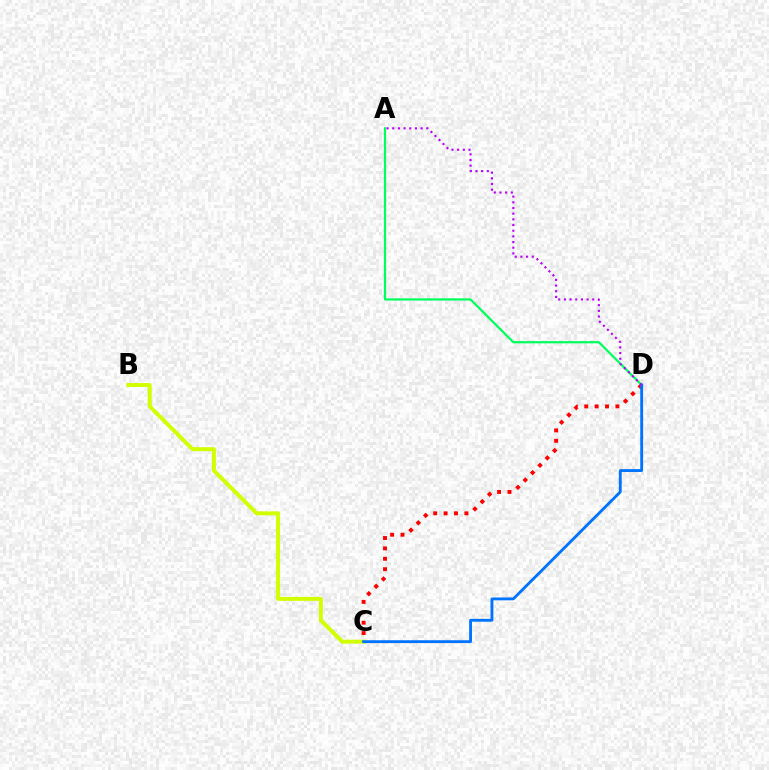{('B', 'C'): [{'color': '#d1ff00', 'line_style': 'solid', 'thickness': 2.85}], ('C', 'D'): [{'color': '#ff0000', 'line_style': 'dotted', 'thickness': 2.82}, {'color': '#0074ff', 'line_style': 'solid', 'thickness': 2.06}], ('A', 'D'): [{'color': '#00ff5c', 'line_style': 'solid', 'thickness': 1.61}, {'color': '#b900ff', 'line_style': 'dotted', 'thickness': 1.54}]}